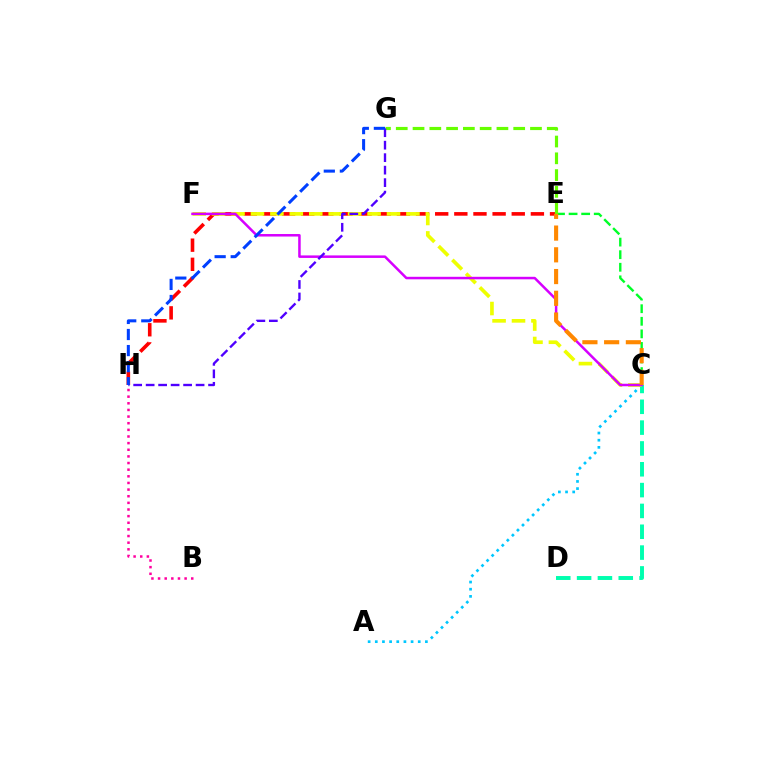{('A', 'C'): [{'color': '#00c7ff', 'line_style': 'dotted', 'thickness': 1.94}], ('E', 'H'): [{'color': '#ff0000', 'line_style': 'dashed', 'thickness': 2.6}], ('C', 'D'): [{'color': '#00ffaf', 'line_style': 'dashed', 'thickness': 2.83}], ('C', 'E'): [{'color': '#00ff27', 'line_style': 'dashed', 'thickness': 1.71}, {'color': '#ff8800', 'line_style': 'dashed', 'thickness': 2.95}], ('C', 'F'): [{'color': '#eeff00', 'line_style': 'dashed', 'thickness': 2.64}, {'color': '#d600ff', 'line_style': 'solid', 'thickness': 1.81}], ('E', 'G'): [{'color': '#66ff00', 'line_style': 'dashed', 'thickness': 2.28}], ('B', 'H'): [{'color': '#ff00a0', 'line_style': 'dotted', 'thickness': 1.8}], ('G', 'H'): [{'color': '#4f00ff', 'line_style': 'dashed', 'thickness': 1.7}, {'color': '#003fff', 'line_style': 'dashed', 'thickness': 2.18}]}